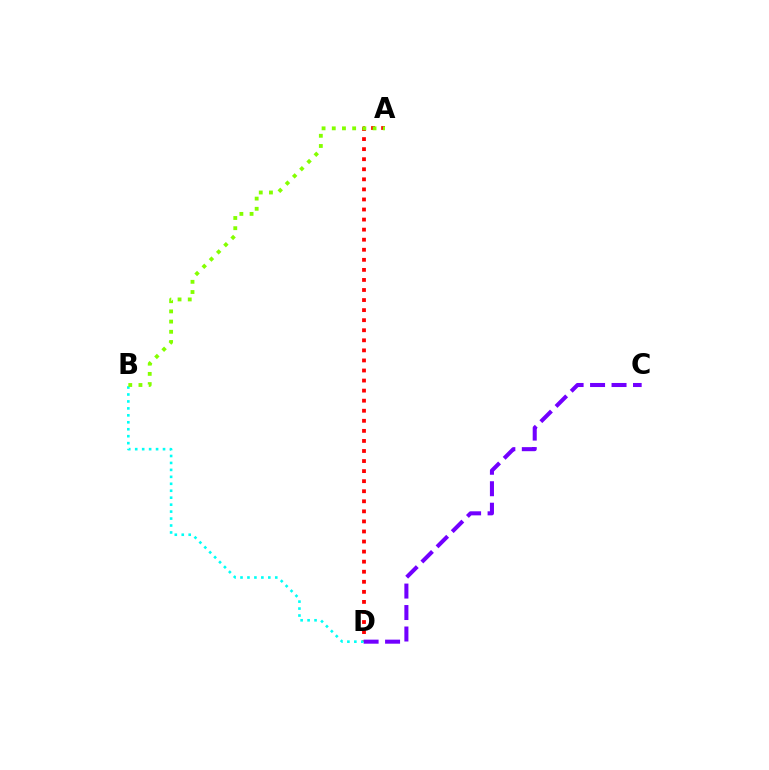{('A', 'D'): [{'color': '#ff0000', 'line_style': 'dotted', 'thickness': 2.73}], ('C', 'D'): [{'color': '#7200ff', 'line_style': 'dashed', 'thickness': 2.92}], ('B', 'D'): [{'color': '#00fff6', 'line_style': 'dotted', 'thickness': 1.89}], ('A', 'B'): [{'color': '#84ff00', 'line_style': 'dotted', 'thickness': 2.77}]}